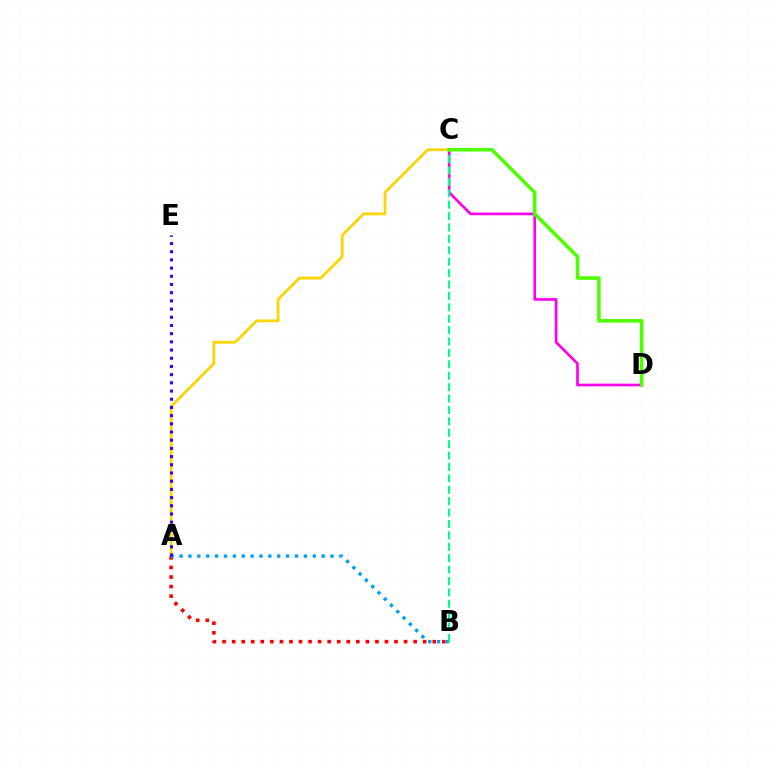{('A', 'C'): [{'color': '#ffd500', 'line_style': 'solid', 'thickness': 1.99}], ('A', 'B'): [{'color': '#ff0000', 'line_style': 'dotted', 'thickness': 2.6}, {'color': '#009eff', 'line_style': 'dotted', 'thickness': 2.41}], ('A', 'E'): [{'color': '#3700ff', 'line_style': 'dotted', 'thickness': 2.23}], ('C', 'D'): [{'color': '#ff00ed', 'line_style': 'solid', 'thickness': 1.92}, {'color': '#4fff00', 'line_style': 'solid', 'thickness': 2.56}], ('B', 'C'): [{'color': '#00ff86', 'line_style': 'dashed', 'thickness': 1.55}]}